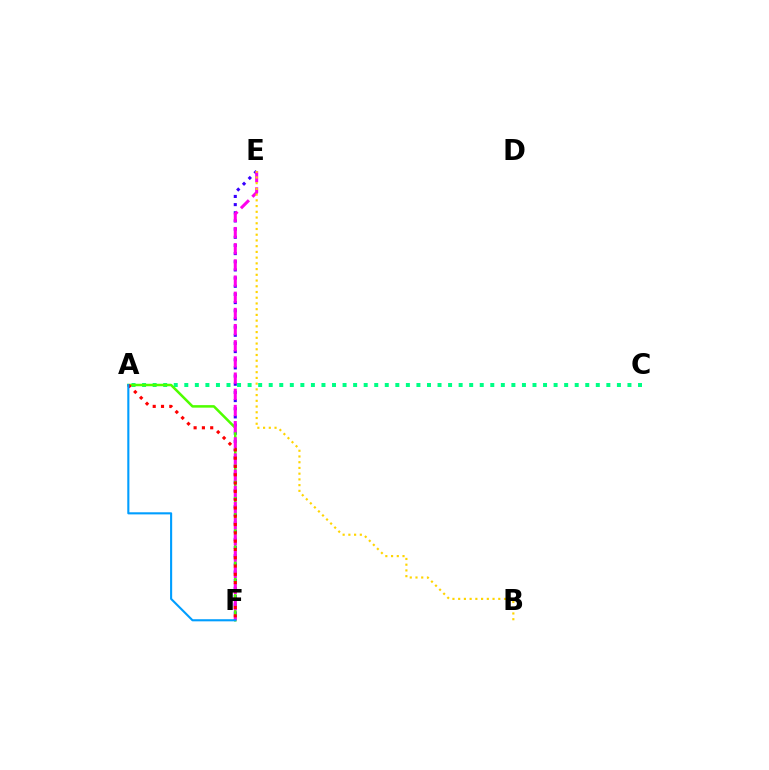{('E', 'F'): [{'color': '#3700ff', 'line_style': 'dotted', 'thickness': 2.22}, {'color': '#ff00ed', 'line_style': 'dashed', 'thickness': 2.2}], ('A', 'C'): [{'color': '#00ff86', 'line_style': 'dotted', 'thickness': 2.87}], ('A', 'F'): [{'color': '#4fff00', 'line_style': 'solid', 'thickness': 1.82}, {'color': '#ff0000', 'line_style': 'dotted', 'thickness': 2.25}, {'color': '#009eff', 'line_style': 'solid', 'thickness': 1.52}], ('B', 'E'): [{'color': '#ffd500', 'line_style': 'dotted', 'thickness': 1.56}]}